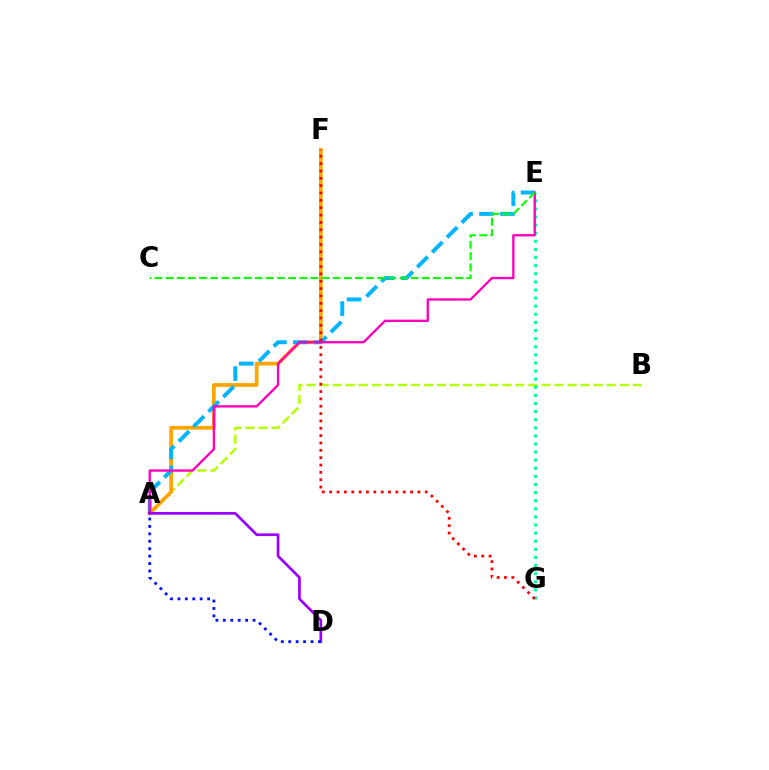{('A', 'B'): [{'color': '#b3ff00', 'line_style': 'dashed', 'thickness': 1.77}], ('A', 'F'): [{'color': '#ffa500', 'line_style': 'solid', 'thickness': 2.71}], ('A', 'E'): [{'color': '#00b5ff', 'line_style': 'dashed', 'thickness': 2.85}, {'color': '#ff00bd', 'line_style': 'solid', 'thickness': 1.69}], ('E', 'G'): [{'color': '#00ff9d', 'line_style': 'dotted', 'thickness': 2.2}], ('A', 'D'): [{'color': '#9b00ff', 'line_style': 'solid', 'thickness': 1.96}, {'color': '#0010ff', 'line_style': 'dotted', 'thickness': 2.02}], ('C', 'E'): [{'color': '#08ff00', 'line_style': 'dashed', 'thickness': 1.51}], ('F', 'G'): [{'color': '#ff0000', 'line_style': 'dotted', 'thickness': 2.0}]}